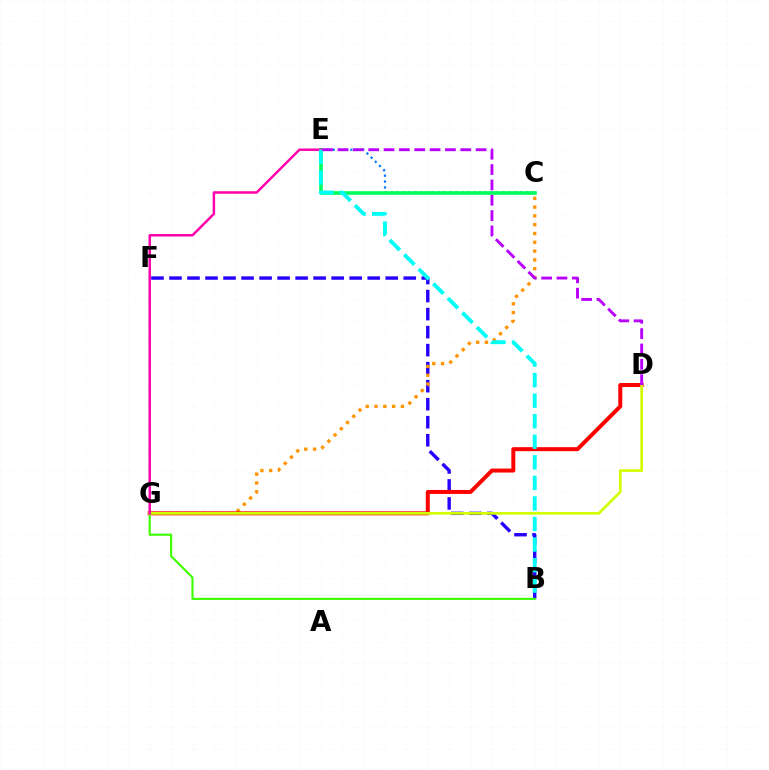{('C', 'E'): [{'color': '#0074ff', 'line_style': 'dotted', 'thickness': 1.6}, {'color': '#00ff5c', 'line_style': 'solid', 'thickness': 2.62}], ('B', 'F'): [{'color': '#2500ff', 'line_style': 'dashed', 'thickness': 2.45}], ('C', 'G'): [{'color': '#ff9400', 'line_style': 'dotted', 'thickness': 2.39}], ('D', 'G'): [{'color': '#ff0000', 'line_style': 'solid', 'thickness': 2.87}, {'color': '#d1ff00', 'line_style': 'solid', 'thickness': 1.95}], ('B', 'G'): [{'color': '#3dff00', 'line_style': 'solid', 'thickness': 1.54}], ('E', 'G'): [{'color': '#ff00ac', 'line_style': 'solid', 'thickness': 1.79}], ('B', 'E'): [{'color': '#00fff6', 'line_style': 'dashed', 'thickness': 2.79}], ('D', 'E'): [{'color': '#b900ff', 'line_style': 'dashed', 'thickness': 2.08}]}